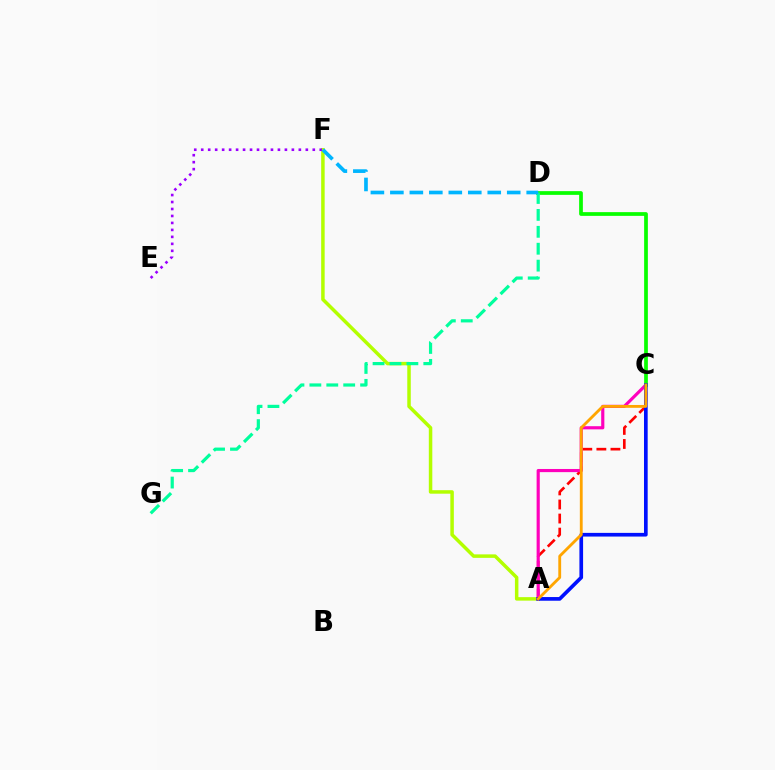{('A', 'F'): [{'color': '#b3ff00', 'line_style': 'solid', 'thickness': 2.51}], ('A', 'C'): [{'color': '#ff0000', 'line_style': 'dashed', 'thickness': 1.91}, {'color': '#ff00bd', 'line_style': 'solid', 'thickness': 2.27}, {'color': '#0010ff', 'line_style': 'solid', 'thickness': 2.65}, {'color': '#ffa500', 'line_style': 'solid', 'thickness': 2.04}], ('C', 'D'): [{'color': '#08ff00', 'line_style': 'solid', 'thickness': 2.68}], ('E', 'F'): [{'color': '#9b00ff', 'line_style': 'dotted', 'thickness': 1.89}], ('D', 'G'): [{'color': '#00ff9d', 'line_style': 'dashed', 'thickness': 2.3}], ('D', 'F'): [{'color': '#00b5ff', 'line_style': 'dashed', 'thickness': 2.65}]}